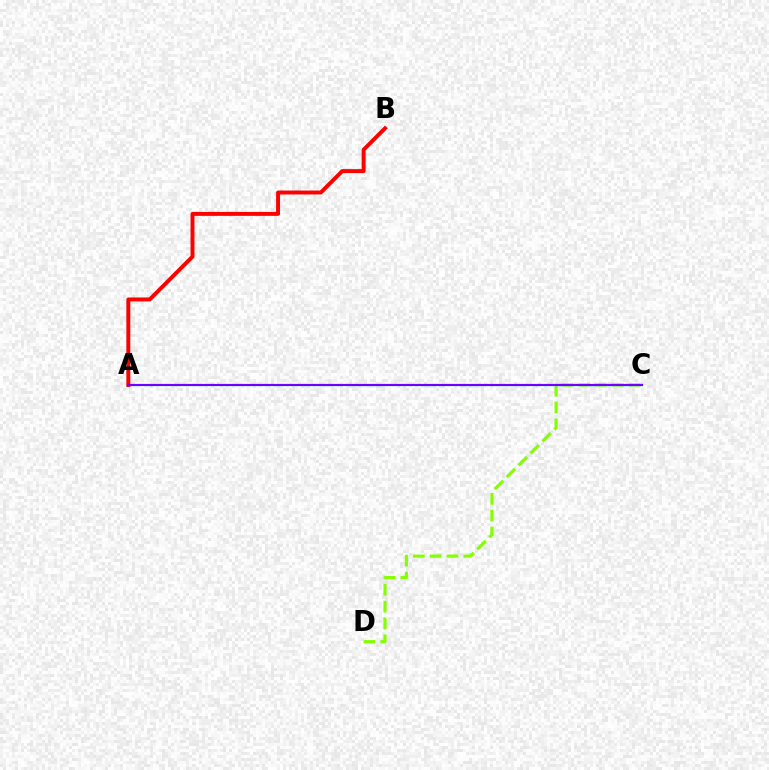{('C', 'D'): [{'color': '#84ff00', 'line_style': 'dashed', 'thickness': 2.29}], ('A', 'C'): [{'color': '#00fff6', 'line_style': 'solid', 'thickness': 1.61}, {'color': '#7200ff', 'line_style': 'solid', 'thickness': 1.53}], ('A', 'B'): [{'color': '#ff0000', 'line_style': 'solid', 'thickness': 2.83}]}